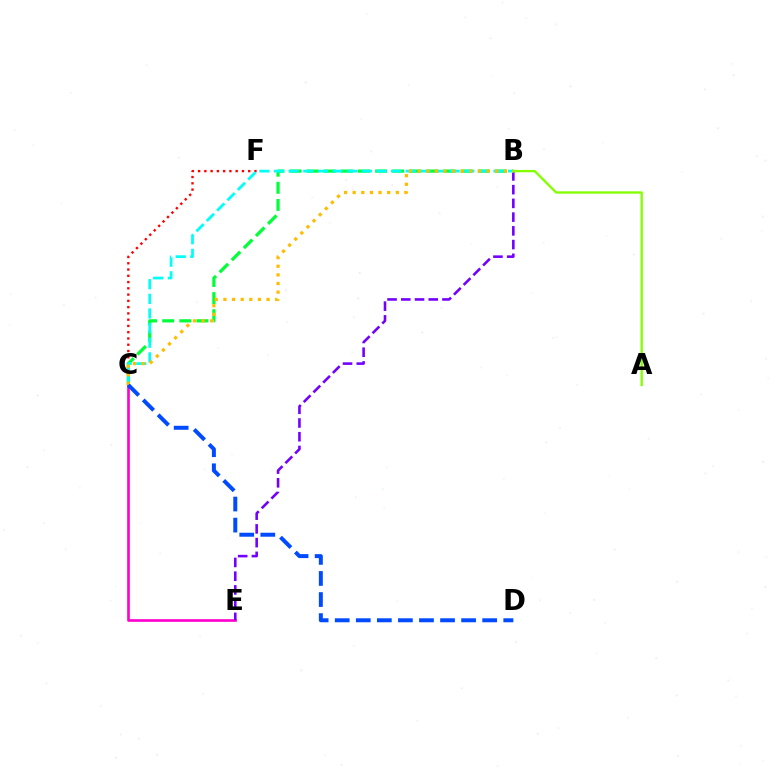{('C', 'F'): [{'color': '#ff0000', 'line_style': 'dotted', 'thickness': 1.7}], ('C', 'E'): [{'color': '#ff00cf', 'line_style': 'solid', 'thickness': 1.91}], ('B', 'E'): [{'color': '#7200ff', 'line_style': 'dashed', 'thickness': 1.87}], ('B', 'C'): [{'color': '#00ff39', 'line_style': 'dashed', 'thickness': 2.32}, {'color': '#00fff6', 'line_style': 'dashed', 'thickness': 1.99}, {'color': '#ffbd00', 'line_style': 'dotted', 'thickness': 2.35}], ('A', 'B'): [{'color': '#84ff00', 'line_style': 'solid', 'thickness': 1.68}], ('C', 'D'): [{'color': '#004bff', 'line_style': 'dashed', 'thickness': 2.86}]}